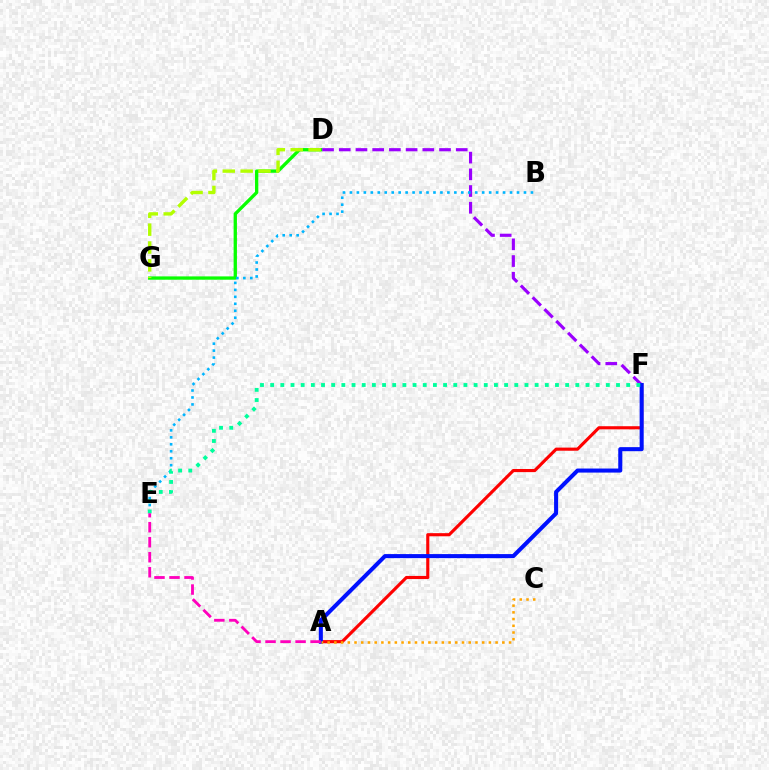{('A', 'F'): [{'color': '#ff0000', 'line_style': 'solid', 'thickness': 2.25}, {'color': '#0010ff', 'line_style': 'solid', 'thickness': 2.92}], ('D', 'G'): [{'color': '#08ff00', 'line_style': 'solid', 'thickness': 2.38}, {'color': '#b3ff00', 'line_style': 'dashed', 'thickness': 2.43}], ('D', 'F'): [{'color': '#9b00ff', 'line_style': 'dashed', 'thickness': 2.27}], ('B', 'E'): [{'color': '#00b5ff', 'line_style': 'dotted', 'thickness': 1.89}], ('E', 'F'): [{'color': '#00ff9d', 'line_style': 'dotted', 'thickness': 2.76}], ('A', 'E'): [{'color': '#ff00bd', 'line_style': 'dashed', 'thickness': 2.04}], ('A', 'C'): [{'color': '#ffa500', 'line_style': 'dotted', 'thickness': 1.83}]}